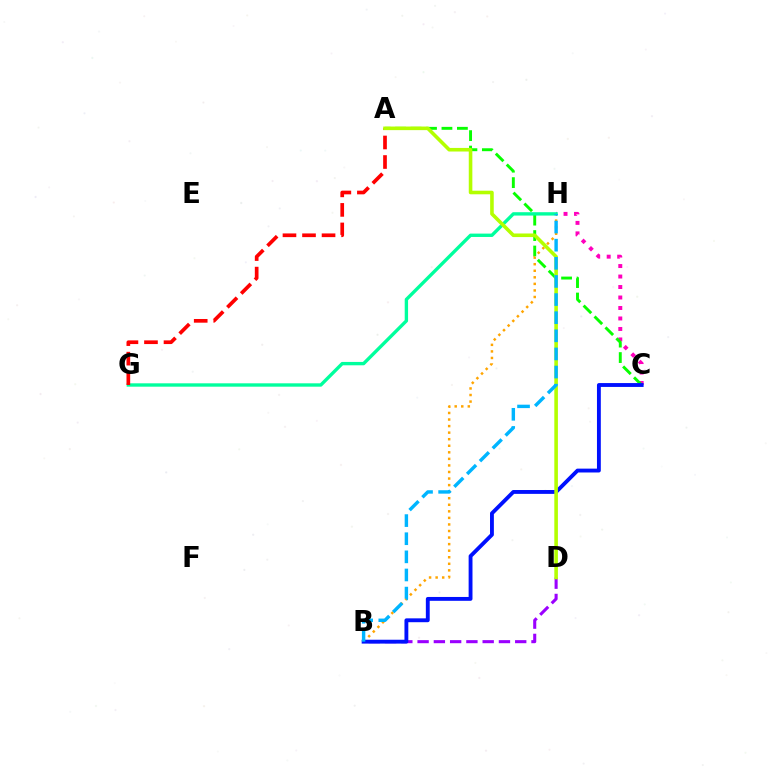{('C', 'H'): [{'color': '#ff00bd', 'line_style': 'dotted', 'thickness': 2.85}], ('B', 'D'): [{'color': '#9b00ff', 'line_style': 'dashed', 'thickness': 2.21}], ('A', 'C'): [{'color': '#08ff00', 'line_style': 'dashed', 'thickness': 2.1}], ('B', 'H'): [{'color': '#ffa500', 'line_style': 'dotted', 'thickness': 1.78}, {'color': '#00b5ff', 'line_style': 'dashed', 'thickness': 2.46}], ('G', 'H'): [{'color': '#00ff9d', 'line_style': 'solid', 'thickness': 2.42}], ('B', 'C'): [{'color': '#0010ff', 'line_style': 'solid', 'thickness': 2.78}], ('A', 'G'): [{'color': '#ff0000', 'line_style': 'dashed', 'thickness': 2.65}], ('A', 'D'): [{'color': '#b3ff00', 'line_style': 'solid', 'thickness': 2.58}]}